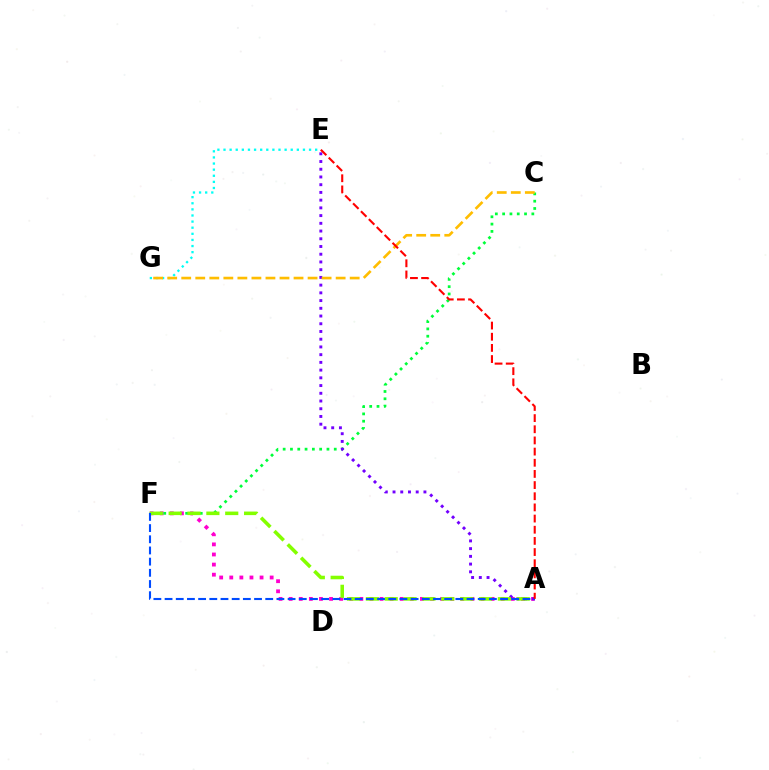{('A', 'F'): [{'color': '#ff00cf', 'line_style': 'dotted', 'thickness': 2.74}, {'color': '#84ff00', 'line_style': 'dashed', 'thickness': 2.56}, {'color': '#004bff', 'line_style': 'dashed', 'thickness': 1.52}], ('C', 'F'): [{'color': '#00ff39', 'line_style': 'dotted', 'thickness': 1.98}], ('A', 'E'): [{'color': '#7200ff', 'line_style': 'dotted', 'thickness': 2.1}, {'color': '#ff0000', 'line_style': 'dashed', 'thickness': 1.52}], ('E', 'G'): [{'color': '#00fff6', 'line_style': 'dotted', 'thickness': 1.66}], ('C', 'G'): [{'color': '#ffbd00', 'line_style': 'dashed', 'thickness': 1.91}]}